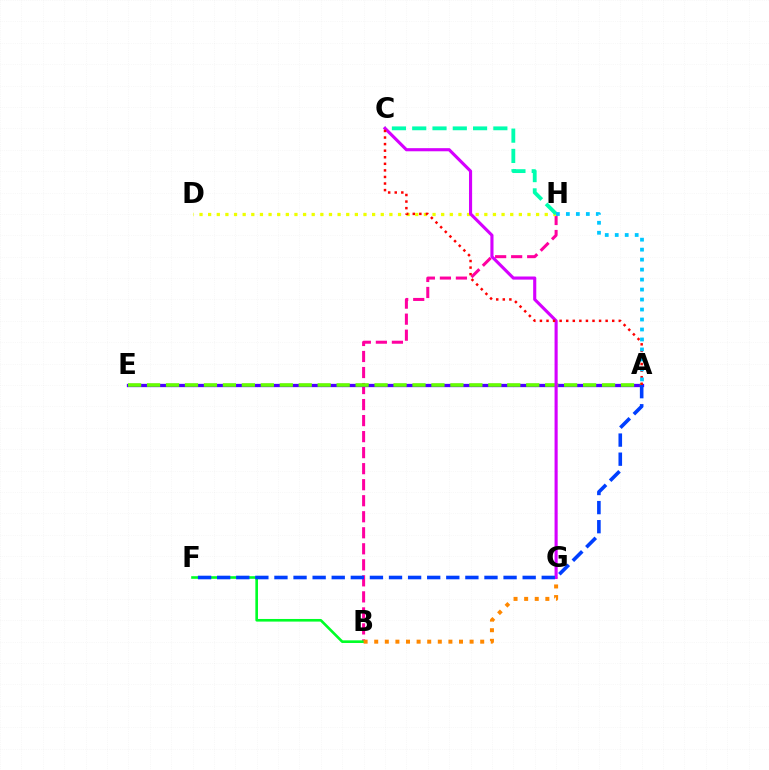{('B', 'H'): [{'color': '#ff00a0', 'line_style': 'dashed', 'thickness': 2.18}], ('D', 'H'): [{'color': '#eeff00', 'line_style': 'dotted', 'thickness': 2.34}], ('A', 'E'): [{'color': '#4f00ff', 'line_style': 'solid', 'thickness': 2.37}, {'color': '#66ff00', 'line_style': 'dashed', 'thickness': 2.58}], ('C', 'H'): [{'color': '#00ffaf', 'line_style': 'dashed', 'thickness': 2.76}], ('B', 'F'): [{'color': '#00ff27', 'line_style': 'solid', 'thickness': 1.89}], ('B', 'G'): [{'color': '#ff8800', 'line_style': 'dotted', 'thickness': 2.88}], ('C', 'G'): [{'color': '#d600ff', 'line_style': 'solid', 'thickness': 2.24}], ('A', 'C'): [{'color': '#ff0000', 'line_style': 'dotted', 'thickness': 1.79}], ('A', 'F'): [{'color': '#003fff', 'line_style': 'dashed', 'thickness': 2.59}], ('A', 'H'): [{'color': '#00c7ff', 'line_style': 'dotted', 'thickness': 2.71}]}